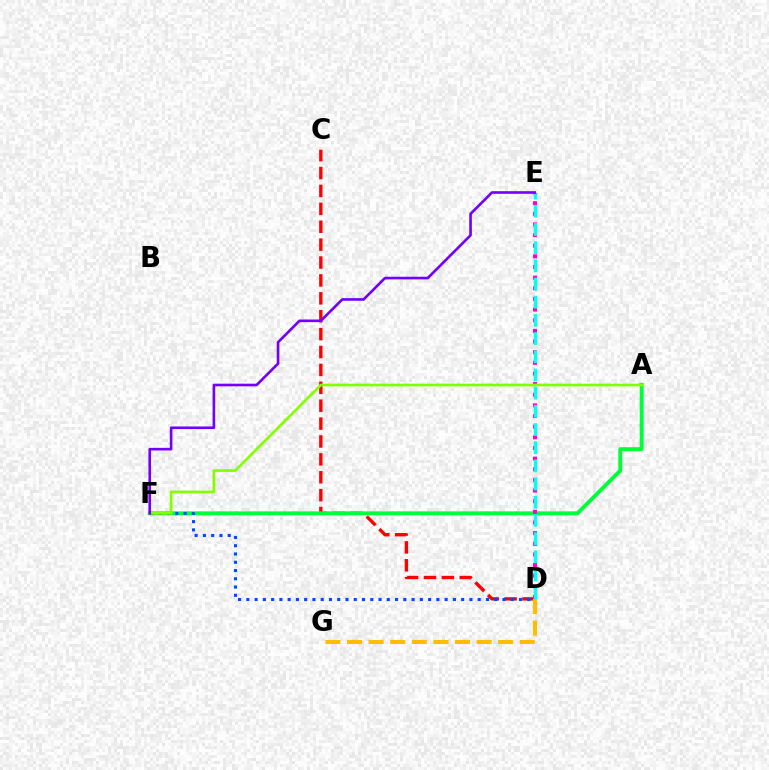{('C', 'D'): [{'color': '#ff0000', 'line_style': 'dashed', 'thickness': 2.43}], ('D', 'G'): [{'color': '#ffbd00', 'line_style': 'dashed', 'thickness': 2.93}], ('A', 'F'): [{'color': '#00ff39', 'line_style': 'solid', 'thickness': 2.83}, {'color': '#84ff00', 'line_style': 'solid', 'thickness': 1.93}], ('D', 'F'): [{'color': '#004bff', 'line_style': 'dotted', 'thickness': 2.24}], ('D', 'E'): [{'color': '#ff00cf', 'line_style': 'dotted', 'thickness': 2.89}, {'color': '#00fff6', 'line_style': 'dashed', 'thickness': 2.47}], ('E', 'F'): [{'color': '#7200ff', 'line_style': 'solid', 'thickness': 1.89}]}